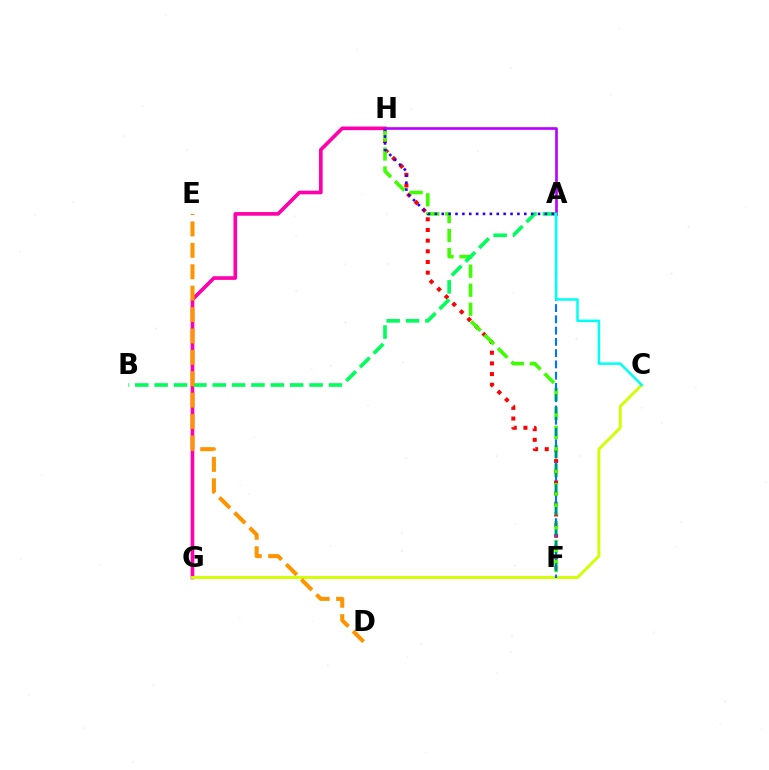{('F', 'H'): [{'color': '#ff0000', 'line_style': 'dotted', 'thickness': 2.9}, {'color': '#3dff00', 'line_style': 'dashed', 'thickness': 2.58}], ('G', 'H'): [{'color': '#ff00ac', 'line_style': 'solid', 'thickness': 2.62}], ('C', 'G'): [{'color': '#d1ff00', 'line_style': 'solid', 'thickness': 2.08}], ('A', 'F'): [{'color': '#0074ff', 'line_style': 'dashed', 'thickness': 1.53}], ('A', 'B'): [{'color': '#00ff5c', 'line_style': 'dashed', 'thickness': 2.63}], ('A', 'H'): [{'color': '#2500ff', 'line_style': 'dotted', 'thickness': 1.87}, {'color': '#b900ff', 'line_style': 'solid', 'thickness': 1.9}], ('A', 'C'): [{'color': '#00fff6', 'line_style': 'solid', 'thickness': 1.82}], ('D', 'E'): [{'color': '#ff9400', 'line_style': 'dashed', 'thickness': 2.91}]}